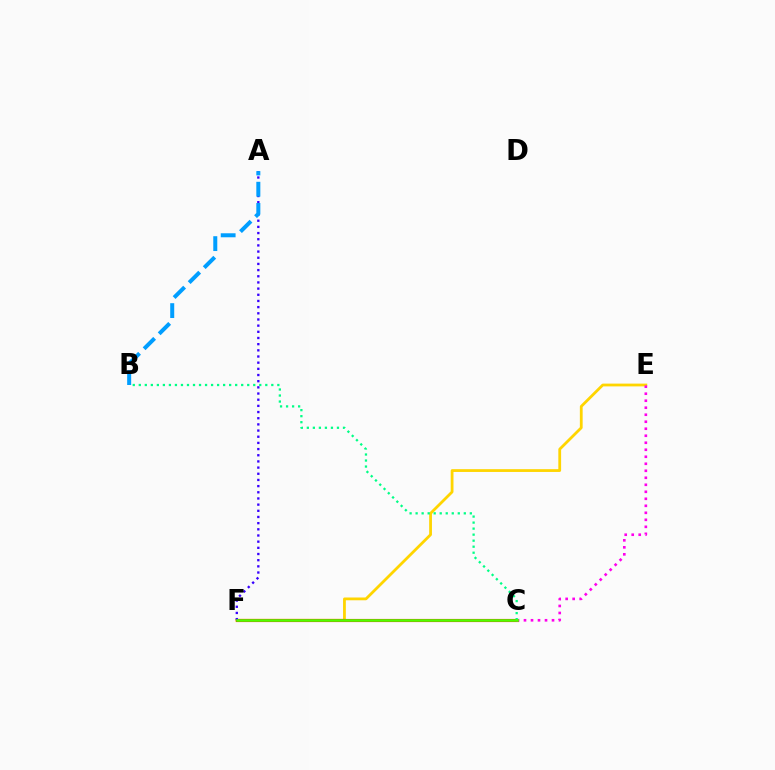{('E', 'F'): [{'color': '#ffd500', 'line_style': 'solid', 'thickness': 2.0}], ('C', 'F'): [{'color': '#ff0000', 'line_style': 'solid', 'thickness': 2.25}, {'color': '#4fff00', 'line_style': 'solid', 'thickness': 1.89}], ('A', 'F'): [{'color': '#3700ff', 'line_style': 'dotted', 'thickness': 1.68}], ('C', 'E'): [{'color': '#ff00ed', 'line_style': 'dotted', 'thickness': 1.9}], ('B', 'C'): [{'color': '#00ff86', 'line_style': 'dotted', 'thickness': 1.64}], ('A', 'B'): [{'color': '#009eff', 'line_style': 'dashed', 'thickness': 2.88}]}